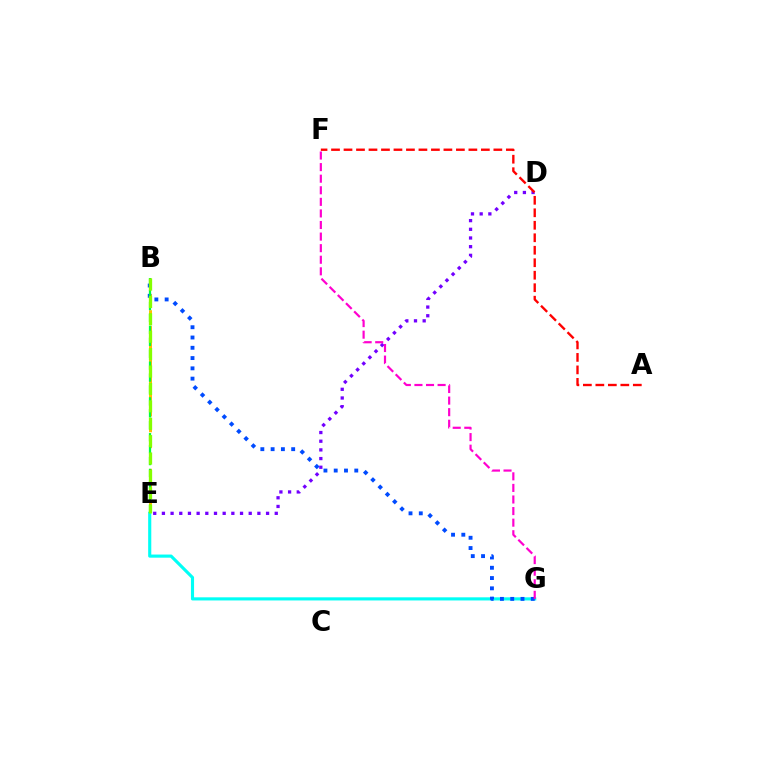{('E', 'G'): [{'color': '#00fff6', 'line_style': 'solid', 'thickness': 2.25}], ('B', 'G'): [{'color': '#004bff', 'line_style': 'dotted', 'thickness': 2.79}], ('B', 'E'): [{'color': '#ffbd00', 'line_style': 'dashed', 'thickness': 2.15}, {'color': '#00ff39', 'line_style': 'dashed', 'thickness': 1.62}, {'color': '#84ff00', 'line_style': 'dashed', 'thickness': 2.36}], ('D', 'E'): [{'color': '#7200ff', 'line_style': 'dotted', 'thickness': 2.36}], ('F', 'G'): [{'color': '#ff00cf', 'line_style': 'dashed', 'thickness': 1.57}], ('A', 'F'): [{'color': '#ff0000', 'line_style': 'dashed', 'thickness': 1.7}]}